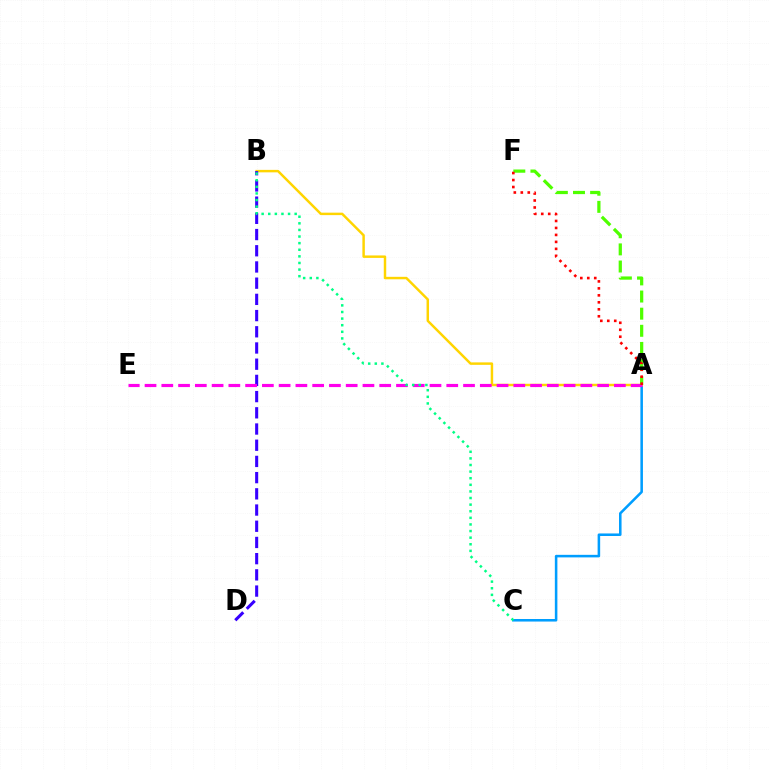{('A', 'C'): [{'color': '#009eff', 'line_style': 'solid', 'thickness': 1.84}], ('A', 'B'): [{'color': '#ffd500', 'line_style': 'solid', 'thickness': 1.77}], ('B', 'D'): [{'color': '#3700ff', 'line_style': 'dashed', 'thickness': 2.2}], ('A', 'E'): [{'color': '#ff00ed', 'line_style': 'dashed', 'thickness': 2.28}], ('B', 'C'): [{'color': '#00ff86', 'line_style': 'dotted', 'thickness': 1.79}], ('A', 'F'): [{'color': '#4fff00', 'line_style': 'dashed', 'thickness': 2.33}, {'color': '#ff0000', 'line_style': 'dotted', 'thickness': 1.9}]}